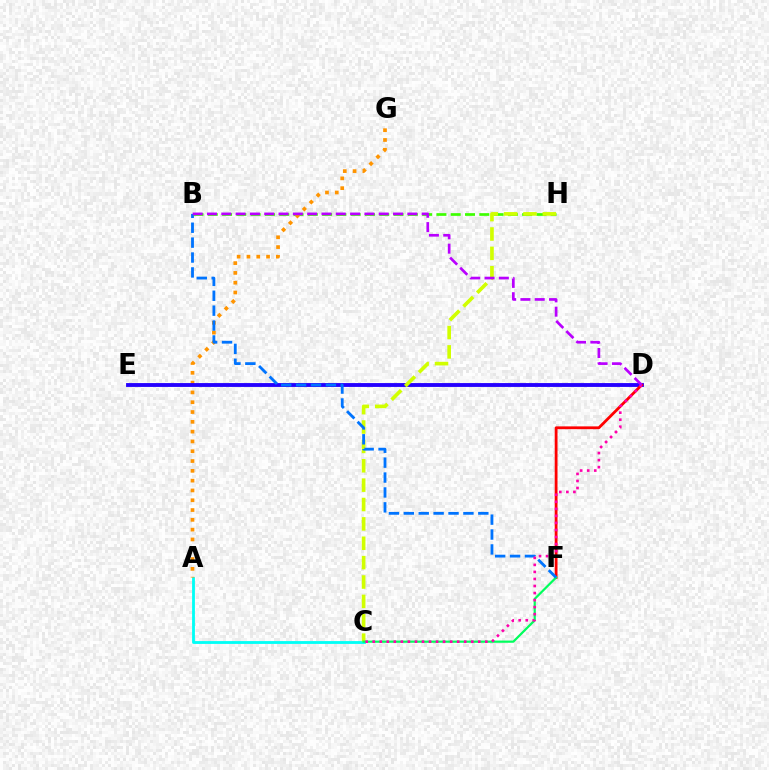{('B', 'H'): [{'color': '#3dff00', 'line_style': 'dashed', 'thickness': 1.94}], ('A', 'C'): [{'color': '#00fff6', 'line_style': 'solid', 'thickness': 2.03}], ('A', 'G'): [{'color': '#ff9400', 'line_style': 'dotted', 'thickness': 2.66}], ('D', 'E'): [{'color': '#2500ff', 'line_style': 'solid', 'thickness': 2.77}], ('C', 'H'): [{'color': '#d1ff00', 'line_style': 'dashed', 'thickness': 2.63}], ('D', 'F'): [{'color': '#ff0000', 'line_style': 'solid', 'thickness': 2.01}], ('C', 'F'): [{'color': '#00ff5c', 'line_style': 'solid', 'thickness': 1.59}], ('B', 'F'): [{'color': '#0074ff', 'line_style': 'dashed', 'thickness': 2.02}], ('C', 'D'): [{'color': '#ff00ac', 'line_style': 'dotted', 'thickness': 1.91}], ('B', 'D'): [{'color': '#b900ff', 'line_style': 'dashed', 'thickness': 1.94}]}